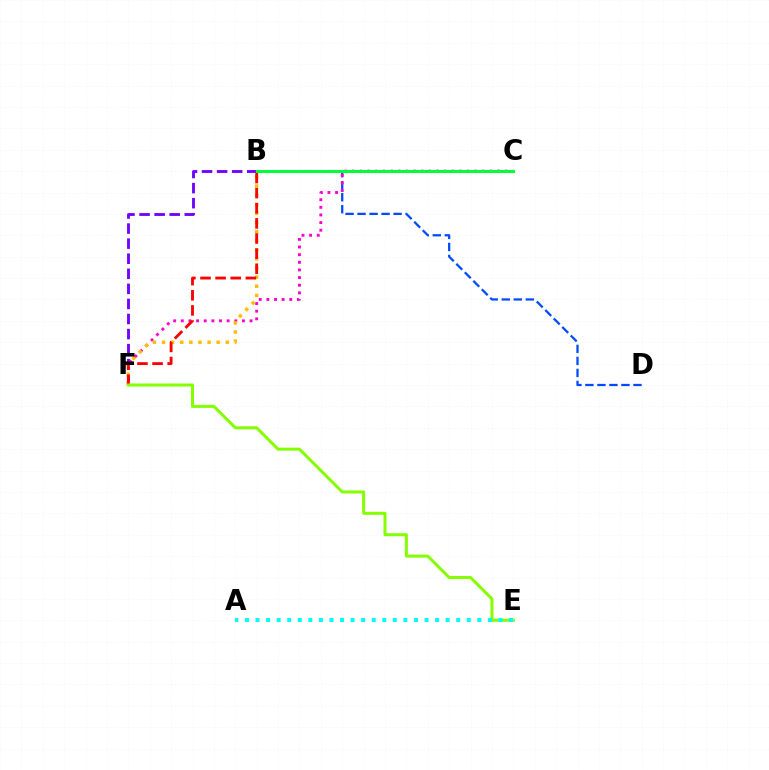{('B', 'D'): [{'color': '#004bff', 'line_style': 'dashed', 'thickness': 1.63}], ('B', 'F'): [{'color': '#7200ff', 'line_style': 'dashed', 'thickness': 2.05}, {'color': '#ffbd00', 'line_style': 'dotted', 'thickness': 2.47}, {'color': '#ff0000', 'line_style': 'dashed', 'thickness': 2.05}], ('C', 'F'): [{'color': '#ff00cf', 'line_style': 'dotted', 'thickness': 2.08}], ('B', 'C'): [{'color': '#00ff39', 'line_style': 'solid', 'thickness': 2.16}], ('E', 'F'): [{'color': '#84ff00', 'line_style': 'solid', 'thickness': 2.16}], ('A', 'E'): [{'color': '#00fff6', 'line_style': 'dotted', 'thickness': 2.87}]}